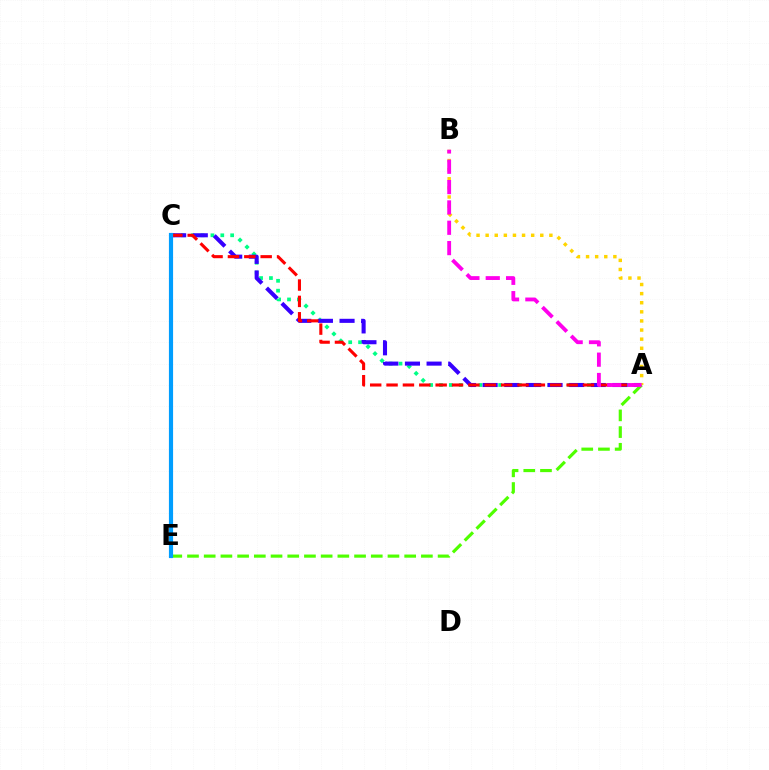{('A', 'C'): [{'color': '#00ff86', 'line_style': 'dotted', 'thickness': 2.68}, {'color': '#3700ff', 'line_style': 'dashed', 'thickness': 2.94}, {'color': '#ff0000', 'line_style': 'dashed', 'thickness': 2.22}], ('A', 'E'): [{'color': '#4fff00', 'line_style': 'dashed', 'thickness': 2.27}], ('C', 'E'): [{'color': '#009eff', 'line_style': 'solid', 'thickness': 3.0}], ('A', 'B'): [{'color': '#ffd500', 'line_style': 'dotted', 'thickness': 2.47}, {'color': '#ff00ed', 'line_style': 'dashed', 'thickness': 2.76}]}